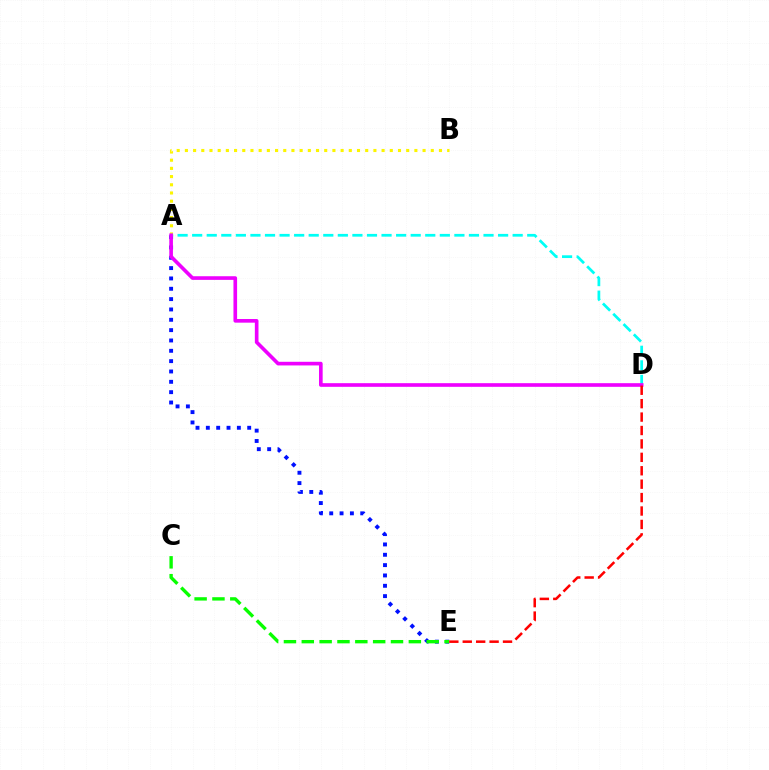{('A', 'E'): [{'color': '#0010ff', 'line_style': 'dotted', 'thickness': 2.81}], ('A', 'B'): [{'color': '#fcf500', 'line_style': 'dotted', 'thickness': 2.23}], ('A', 'D'): [{'color': '#00fff6', 'line_style': 'dashed', 'thickness': 1.98}, {'color': '#ee00ff', 'line_style': 'solid', 'thickness': 2.62}], ('C', 'E'): [{'color': '#08ff00', 'line_style': 'dashed', 'thickness': 2.42}], ('D', 'E'): [{'color': '#ff0000', 'line_style': 'dashed', 'thickness': 1.82}]}